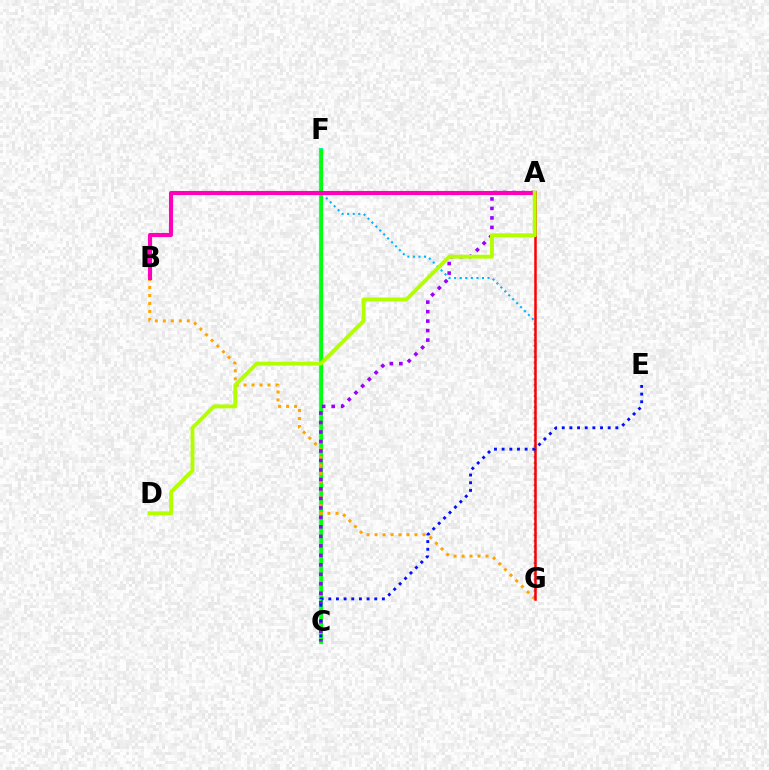{('C', 'F'): [{'color': '#00ff9d', 'line_style': 'solid', 'thickness': 3.0}, {'color': '#08ff00', 'line_style': 'solid', 'thickness': 2.0}], ('F', 'G'): [{'color': '#00b5ff', 'line_style': 'dotted', 'thickness': 1.51}], ('B', 'G'): [{'color': '#ffa500', 'line_style': 'dotted', 'thickness': 2.17}], ('A', 'C'): [{'color': '#9b00ff', 'line_style': 'dotted', 'thickness': 2.58}], ('A', 'B'): [{'color': '#ff00bd', 'line_style': 'solid', 'thickness': 2.95}], ('A', 'G'): [{'color': '#ff0000', 'line_style': 'solid', 'thickness': 1.82}], ('C', 'E'): [{'color': '#0010ff', 'line_style': 'dotted', 'thickness': 2.08}], ('A', 'D'): [{'color': '#b3ff00', 'line_style': 'solid', 'thickness': 2.79}]}